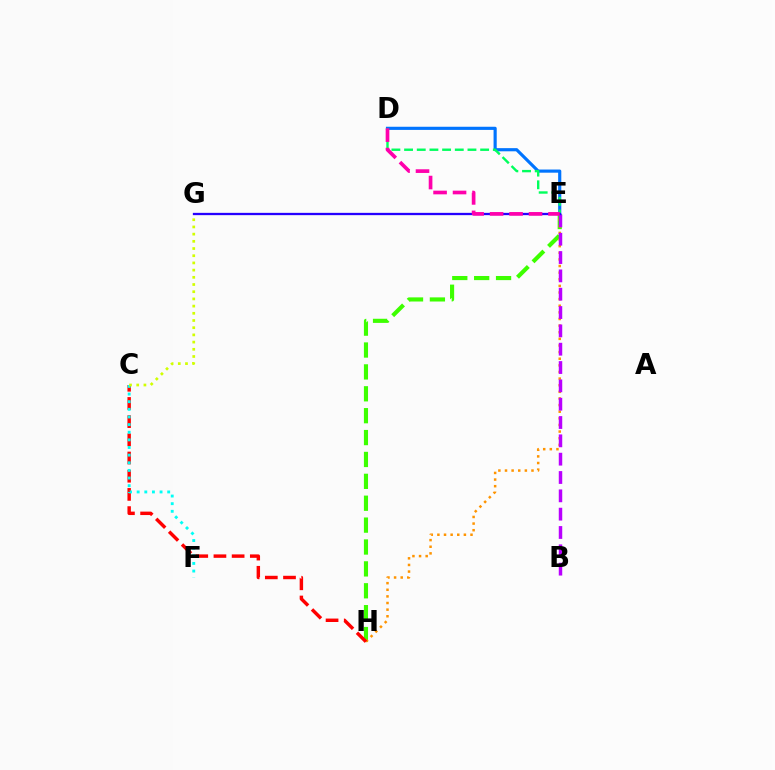{('E', 'H'): [{'color': '#3dff00', 'line_style': 'dashed', 'thickness': 2.97}, {'color': '#ff9400', 'line_style': 'dotted', 'thickness': 1.8}], ('D', 'E'): [{'color': '#0074ff', 'line_style': 'solid', 'thickness': 2.27}, {'color': '#00ff5c', 'line_style': 'dashed', 'thickness': 1.72}, {'color': '#ff00ac', 'line_style': 'dashed', 'thickness': 2.65}], ('B', 'E'): [{'color': '#b900ff', 'line_style': 'dashed', 'thickness': 2.49}], ('C', 'H'): [{'color': '#ff0000', 'line_style': 'dashed', 'thickness': 2.47}], ('C', 'F'): [{'color': '#00fff6', 'line_style': 'dotted', 'thickness': 2.07}], ('E', 'G'): [{'color': '#2500ff', 'line_style': 'solid', 'thickness': 1.66}], ('C', 'G'): [{'color': '#d1ff00', 'line_style': 'dotted', 'thickness': 1.96}]}